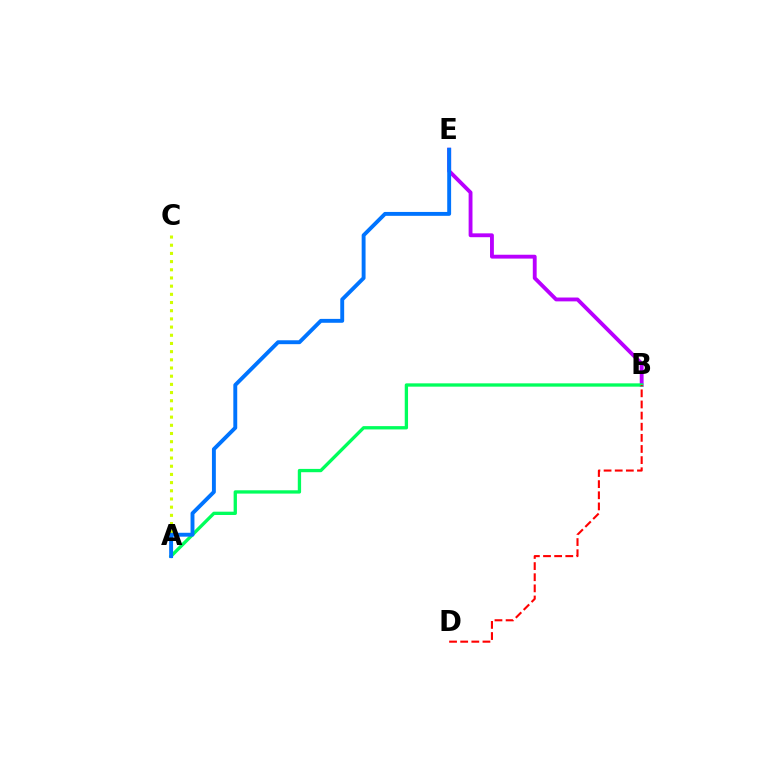{('A', 'C'): [{'color': '#d1ff00', 'line_style': 'dotted', 'thickness': 2.22}], ('B', 'E'): [{'color': '#b900ff', 'line_style': 'solid', 'thickness': 2.77}], ('A', 'B'): [{'color': '#00ff5c', 'line_style': 'solid', 'thickness': 2.38}], ('B', 'D'): [{'color': '#ff0000', 'line_style': 'dashed', 'thickness': 1.51}], ('A', 'E'): [{'color': '#0074ff', 'line_style': 'solid', 'thickness': 2.8}]}